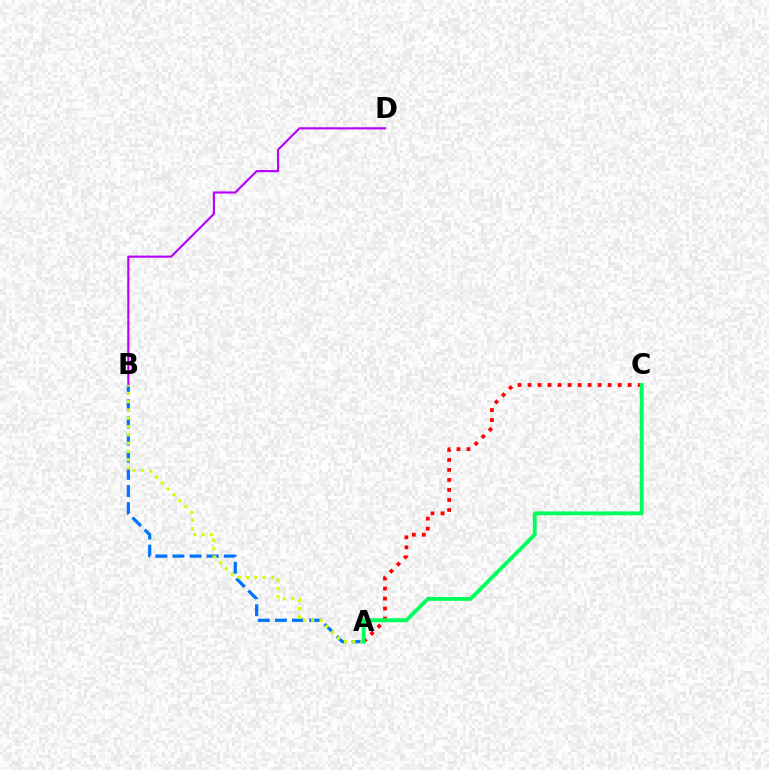{('A', 'B'): [{'color': '#0074ff', 'line_style': 'dashed', 'thickness': 2.33}, {'color': '#d1ff00', 'line_style': 'dotted', 'thickness': 2.26}], ('B', 'D'): [{'color': '#b900ff', 'line_style': 'solid', 'thickness': 1.54}], ('A', 'C'): [{'color': '#ff0000', 'line_style': 'dotted', 'thickness': 2.72}, {'color': '#00ff5c', 'line_style': 'solid', 'thickness': 2.79}]}